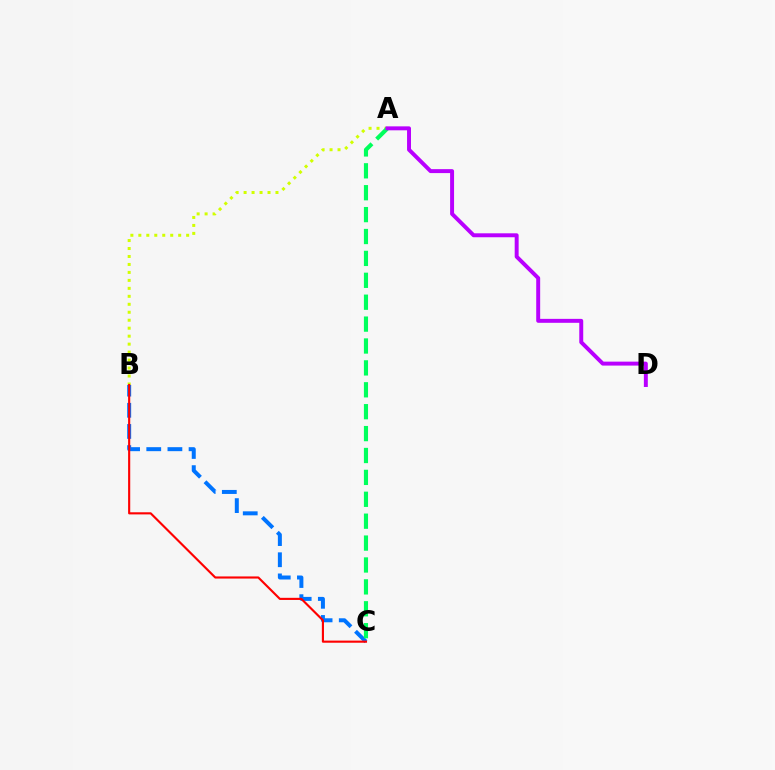{('B', 'C'): [{'color': '#0074ff', 'line_style': 'dashed', 'thickness': 2.87}, {'color': '#ff0000', 'line_style': 'solid', 'thickness': 1.53}], ('A', 'B'): [{'color': '#d1ff00', 'line_style': 'dotted', 'thickness': 2.17}], ('A', 'C'): [{'color': '#00ff5c', 'line_style': 'dashed', 'thickness': 2.97}], ('A', 'D'): [{'color': '#b900ff', 'line_style': 'solid', 'thickness': 2.84}]}